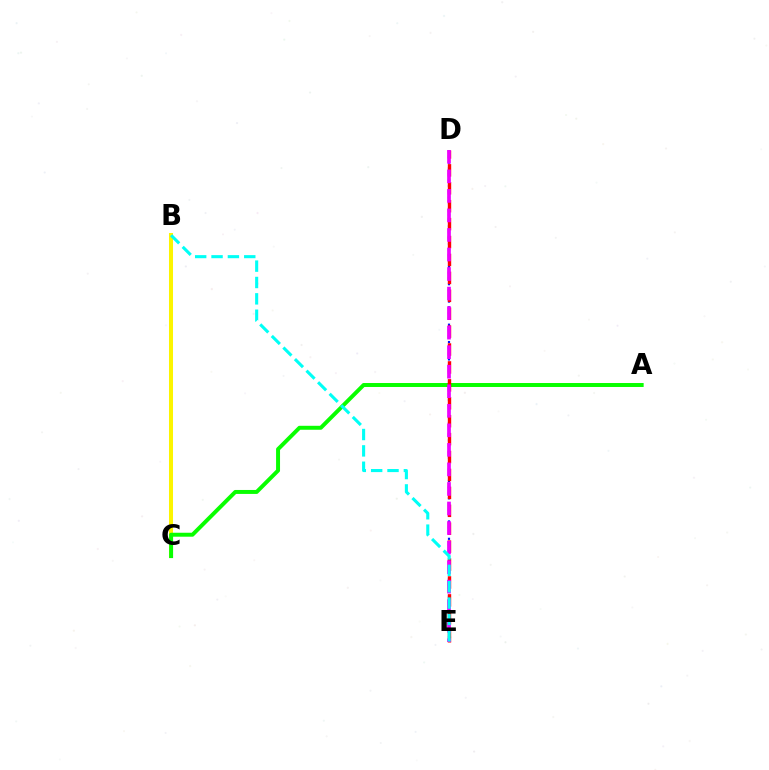{('B', 'C'): [{'color': '#fcf500', 'line_style': 'solid', 'thickness': 2.89}], ('D', 'E'): [{'color': '#0010ff', 'line_style': 'dotted', 'thickness': 1.57}, {'color': '#ff0000', 'line_style': 'dashed', 'thickness': 2.43}, {'color': '#ee00ff', 'line_style': 'dashed', 'thickness': 2.65}], ('A', 'C'): [{'color': '#08ff00', 'line_style': 'solid', 'thickness': 2.85}], ('B', 'E'): [{'color': '#00fff6', 'line_style': 'dashed', 'thickness': 2.22}]}